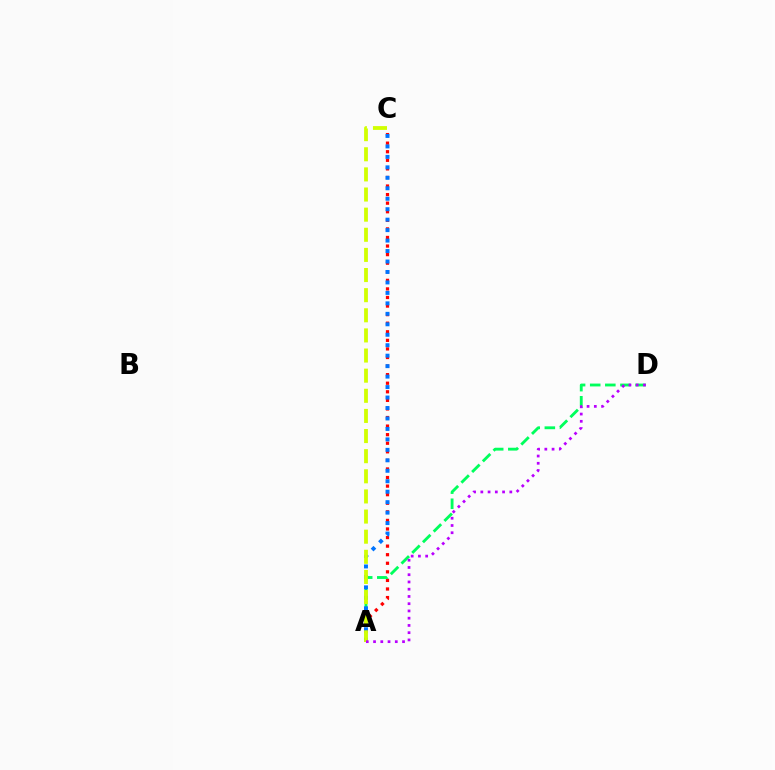{('A', 'C'): [{'color': '#ff0000', 'line_style': 'dotted', 'thickness': 2.33}, {'color': '#0074ff', 'line_style': 'dotted', 'thickness': 2.84}, {'color': '#d1ff00', 'line_style': 'dashed', 'thickness': 2.73}], ('A', 'D'): [{'color': '#00ff5c', 'line_style': 'dashed', 'thickness': 2.05}, {'color': '#b900ff', 'line_style': 'dotted', 'thickness': 1.97}]}